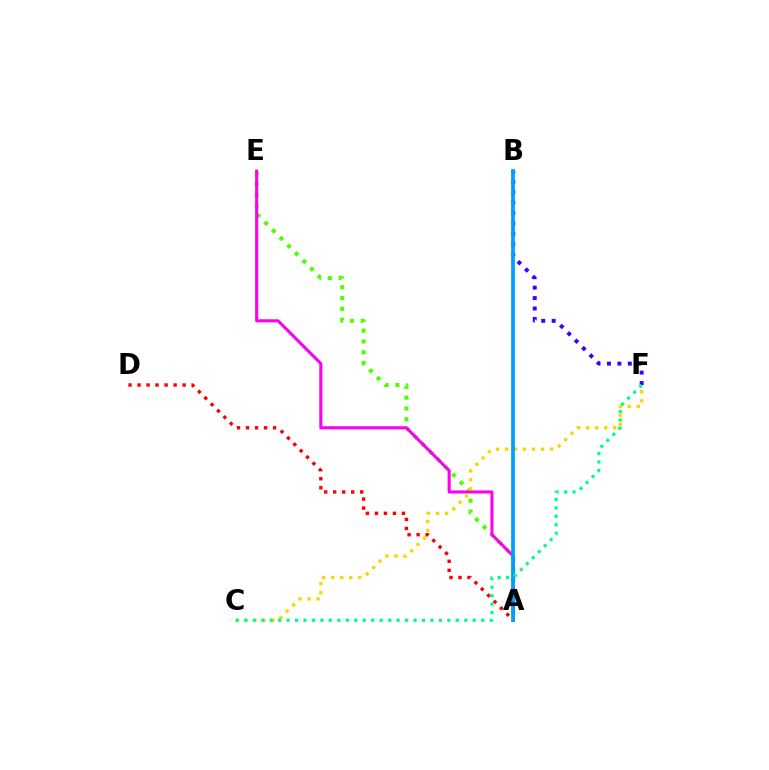{('A', 'E'): [{'color': '#4fff00', 'line_style': 'dotted', 'thickness': 2.94}, {'color': '#ff00ed', 'line_style': 'solid', 'thickness': 2.22}], ('C', 'F'): [{'color': '#ffd500', 'line_style': 'dotted', 'thickness': 2.45}, {'color': '#00ff86', 'line_style': 'dotted', 'thickness': 2.3}], ('A', 'D'): [{'color': '#ff0000', 'line_style': 'dotted', 'thickness': 2.45}], ('B', 'F'): [{'color': '#3700ff', 'line_style': 'dotted', 'thickness': 2.83}], ('A', 'B'): [{'color': '#009eff', 'line_style': 'solid', 'thickness': 2.68}]}